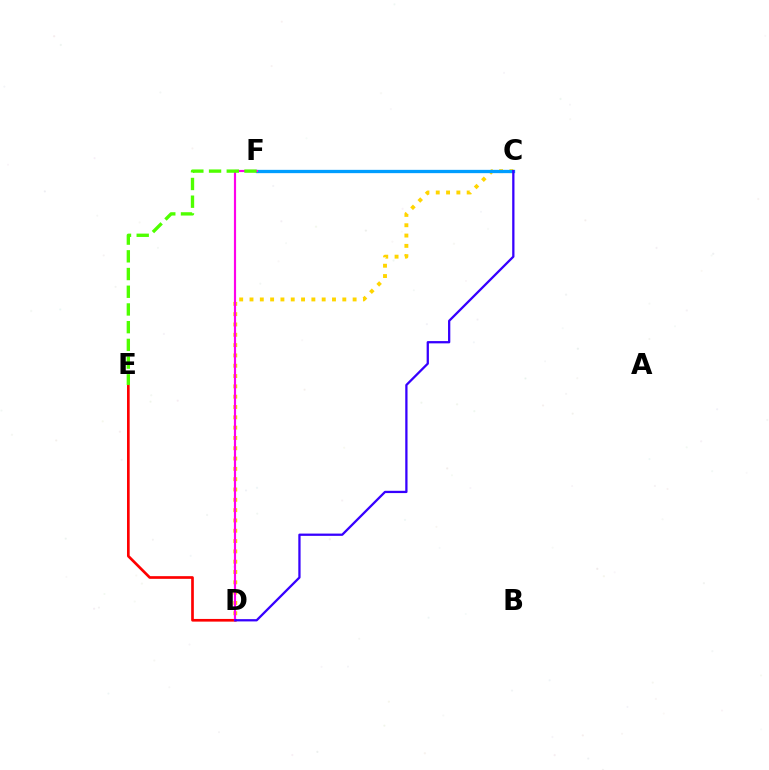{('C', 'F'): [{'color': '#00ff86', 'line_style': 'solid', 'thickness': 1.87}, {'color': '#009eff', 'line_style': 'solid', 'thickness': 2.37}], ('C', 'D'): [{'color': '#ffd500', 'line_style': 'dotted', 'thickness': 2.8}, {'color': '#3700ff', 'line_style': 'solid', 'thickness': 1.64}], ('D', 'E'): [{'color': '#ff0000', 'line_style': 'solid', 'thickness': 1.93}], ('D', 'F'): [{'color': '#ff00ed', 'line_style': 'solid', 'thickness': 1.57}], ('E', 'F'): [{'color': '#4fff00', 'line_style': 'dashed', 'thickness': 2.41}]}